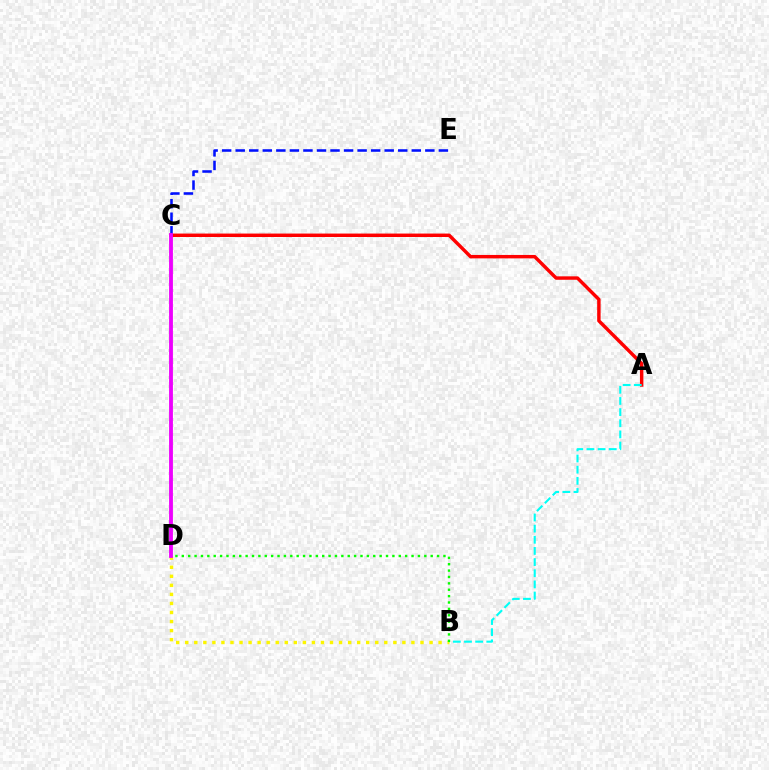{('B', 'D'): [{'color': '#fcf500', 'line_style': 'dotted', 'thickness': 2.46}, {'color': '#08ff00', 'line_style': 'dotted', 'thickness': 1.73}], ('A', 'C'): [{'color': '#ff0000', 'line_style': 'solid', 'thickness': 2.48}], ('C', 'E'): [{'color': '#0010ff', 'line_style': 'dashed', 'thickness': 1.84}], ('A', 'B'): [{'color': '#00fff6', 'line_style': 'dashed', 'thickness': 1.51}], ('C', 'D'): [{'color': '#ee00ff', 'line_style': 'solid', 'thickness': 2.76}]}